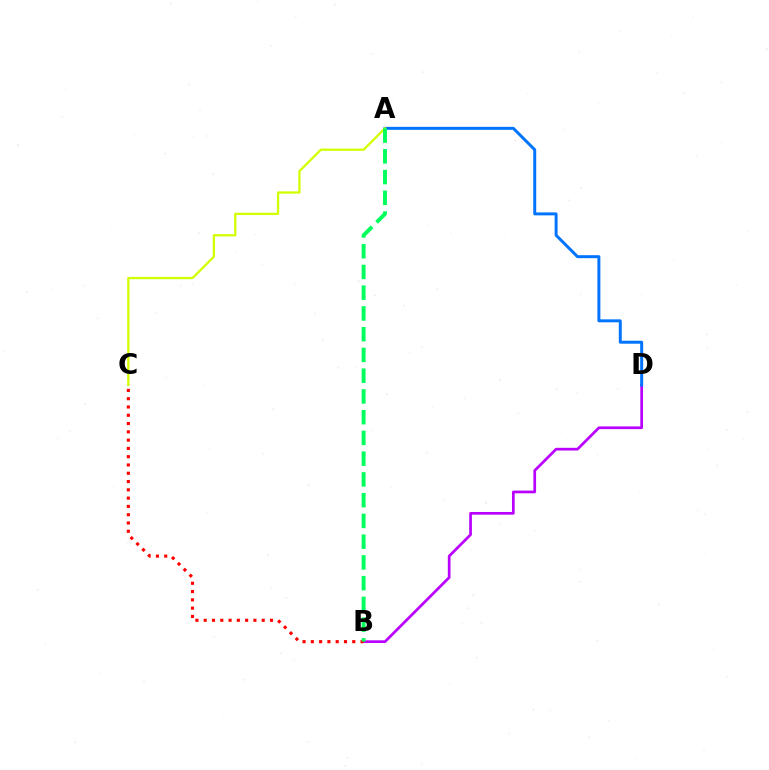{('B', 'D'): [{'color': '#b900ff', 'line_style': 'solid', 'thickness': 1.95}], ('B', 'C'): [{'color': '#ff0000', 'line_style': 'dotted', 'thickness': 2.25}], ('A', 'D'): [{'color': '#0074ff', 'line_style': 'solid', 'thickness': 2.14}], ('A', 'C'): [{'color': '#d1ff00', 'line_style': 'solid', 'thickness': 1.64}], ('A', 'B'): [{'color': '#00ff5c', 'line_style': 'dashed', 'thickness': 2.82}]}